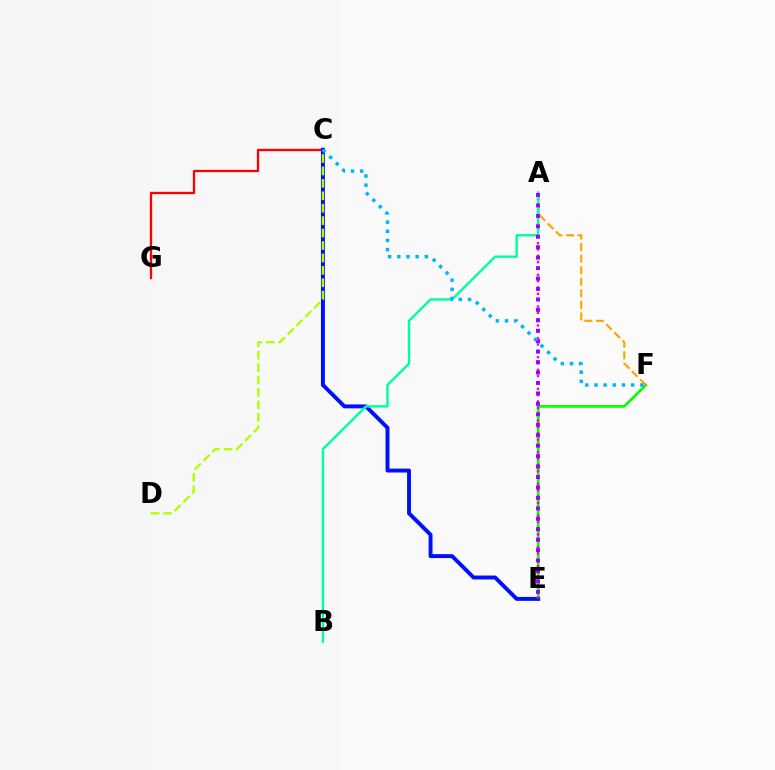{('E', 'F'): [{'color': '#08ff00', 'line_style': 'solid', 'thickness': 1.95}], ('A', 'F'): [{'color': '#ffa500', 'line_style': 'dashed', 'thickness': 1.57}], ('C', 'G'): [{'color': '#ff0000', 'line_style': 'solid', 'thickness': 1.67}], ('C', 'E'): [{'color': '#0010ff', 'line_style': 'solid', 'thickness': 2.83}], ('A', 'E'): [{'color': '#ff00bd', 'line_style': 'dotted', 'thickness': 1.72}, {'color': '#9b00ff', 'line_style': 'dotted', 'thickness': 2.84}], ('A', 'B'): [{'color': '#00ff9d', 'line_style': 'solid', 'thickness': 1.74}], ('C', 'D'): [{'color': '#b3ff00', 'line_style': 'dashed', 'thickness': 1.69}], ('C', 'F'): [{'color': '#00b5ff', 'line_style': 'dotted', 'thickness': 2.49}]}